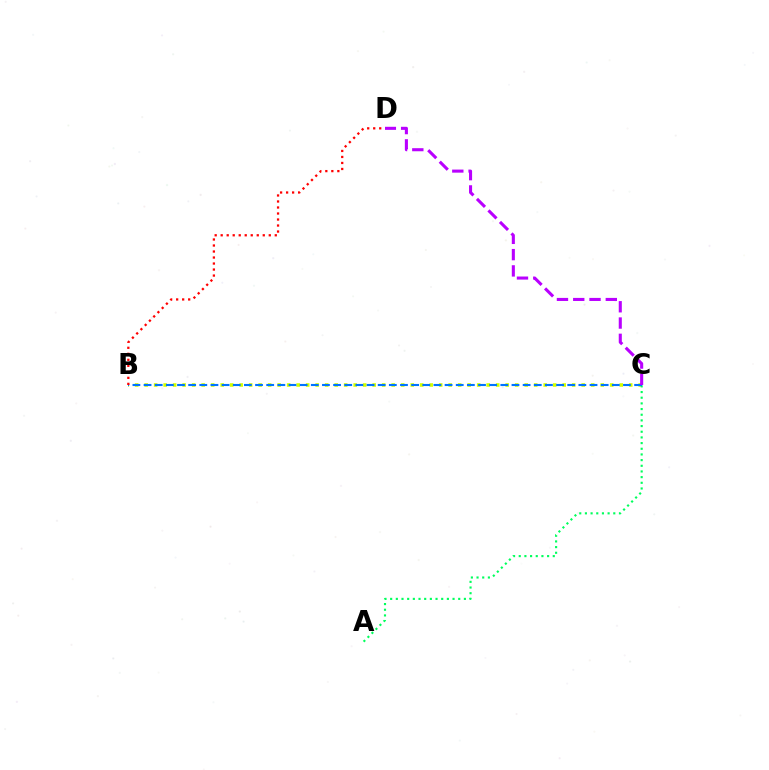{('B', 'C'): [{'color': '#d1ff00', 'line_style': 'dotted', 'thickness': 2.58}, {'color': '#0074ff', 'line_style': 'dashed', 'thickness': 1.51}], ('A', 'C'): [{'color': '#00ff5c', 'line_style': 'dotted', 'thickness': 1.54}], ('C', 'D'): [{'color': '#b900ff', 'line_style': 'dashed', 'thickness': 2.21}], ('B', 'D'): [{'color': '#ff0000', 'line_style': 'dotted', 'thickness': 1.63}]}